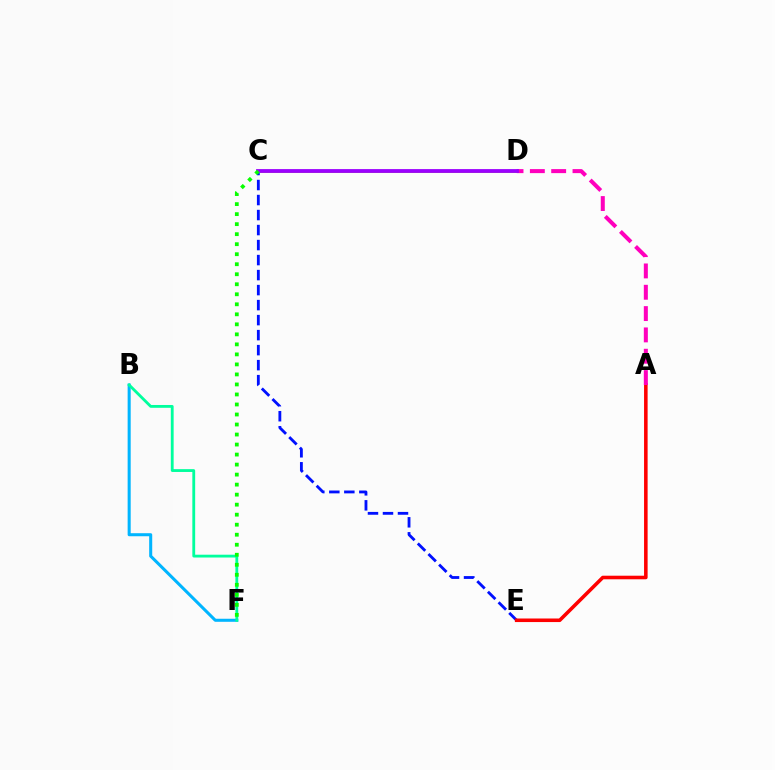{('B', 'F'): [{'color': '#00b5ff', 'line_style': 'solid', 'thickness': 2.19}, {'color': '#00ff9d', 'line_style': 'solid', 'thickness': 2.03}], ('C', 'E'): [{'color': '#0010ff', 'line_style': 'dashed', 'thickness': 2.04}], ('C', 'D'): [{'color': '#ffa500', 'line_style': 'solid', 'thickness': 2.1}, {'color': '#b3ff00', 'line_style': 'solid', 'thickness': 2.06}, {'color': '#9b00ff', 'line_style': 'solid', 'thickness': 2.74}], ('A', 'E'): [{'color': '#ff0000', 'line_style': 'solid', 'thickness': 2.57}], ('A', 'D'): [{'color': '#ff00bd', 'line_style': 'dashed', 'thickness': 2.9}], ('C', 'F'): [{'color': '#08ff00', 'line_style': 'dotted', 'thickness': 2.72}]}